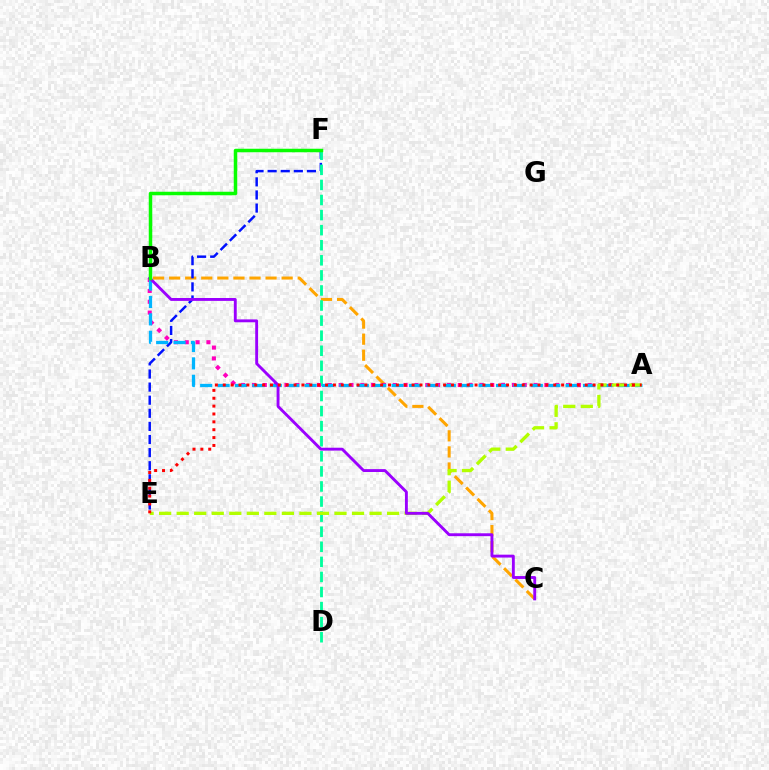{('B', 'C'): [{'color': '#ffa500', 'line_style': 'dashed', 'thickness': 2.18}, {'color': '#9b00ff', 'line_style': 'solid', 'thickness': 2.08}], ('E', 'F'): [{'color': '#0010ff', 'line_style': 'dashed', 'thickness': 1.78}], ('D', 'F'): [{'color': '#00ff9d', 'line_style': 'dashed', 'thickness': 2.05}], ('A', 'B'): [{'color': '#ff00bd', 'line_style': 'dotted', 'thickness': 2.94}, {'color': '#00b5ff', 'line_style': 'dashed', 'thickness': 2.36}], ('A', 'E'): [{'color': '#b3ff00', 'line_style': 'dashed', 'thickness': 2.38}, {'color': '#ff0000', 'line_style': 'dotted', 'thickness': 2.14}], ('B', 'F'): [{'color': '#08ff00', 'line_style': 'solid', 'thickness': 2.52}]}